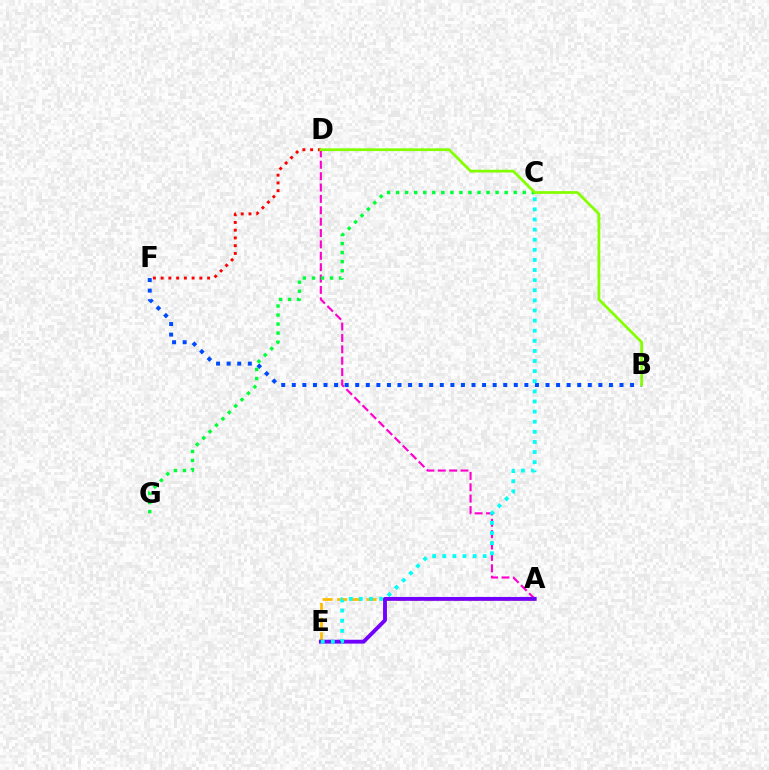{('A', 'D'): [{'color': '#ff00cf', 'line_style': 'dashed', 'thickness': 1.55}], ('A', 'E'): [{'color': '#ffbd00', 'line_style': 'dashed', 'thickness': 1.99}, {'color': '#7200ff', 'line_style': 'solid', 'thickness': 2.79}], ('B', 'F'): [{'color': '#004bff', 'line_style': 'dotted', 'thickness': 2.87}], ('C', 'G'): [{'color': '#00ff39', 'line_style': 'dotted', 'thickness': 2.46}], ('D', 'F'): [{'color': '#ff0000', 'line_style': 'dotted', 'thickness': 2.11}], ('B', 'D'): [{'color': '#84ff00', 'line_style': 'solid', 'thickness': 1.98}], ('C', 'E'): [{'color': '#00fff6', 'line_style': 'dotted', 'thickness': 2.75}]}